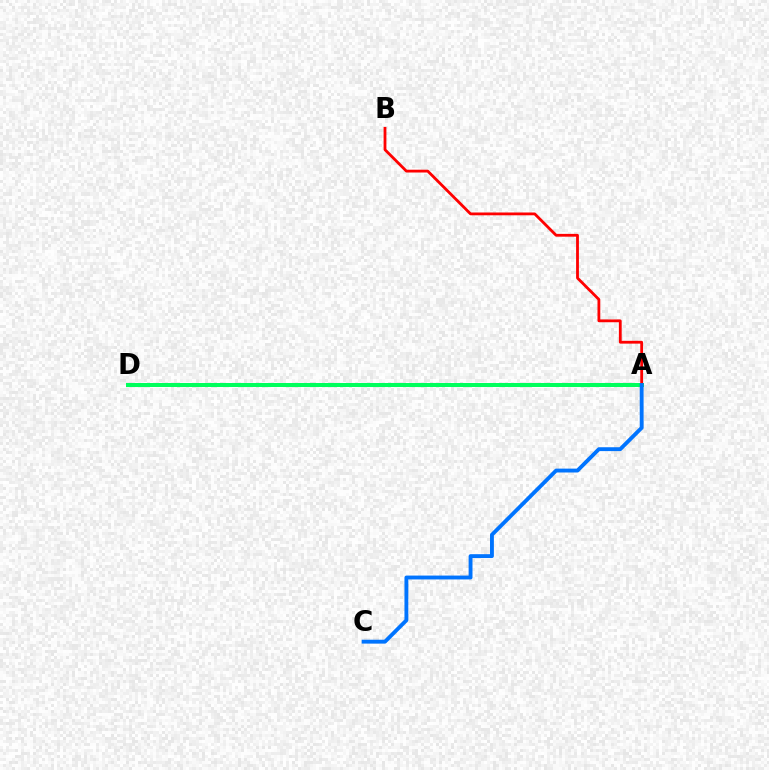{('A', 'D'): [{'color': '#d1ff00', 'line_style': 'dotted', 'thickness': 1.56}, {'color': '#b900ff', 'line_style': 'dotted', 'thickness': 1.74}, {'color': '#00ff5c', 'line_style': 'solid', 'thickness': 2.87}], ('A', 'B'): [{'color': '#ff0000', 'line_style': 'solid', 'thickness': 2.02}], ('A', 'C'): [{'color': '#0074ff', 'line_style': 'solid', 'thickness': 2.78}]}